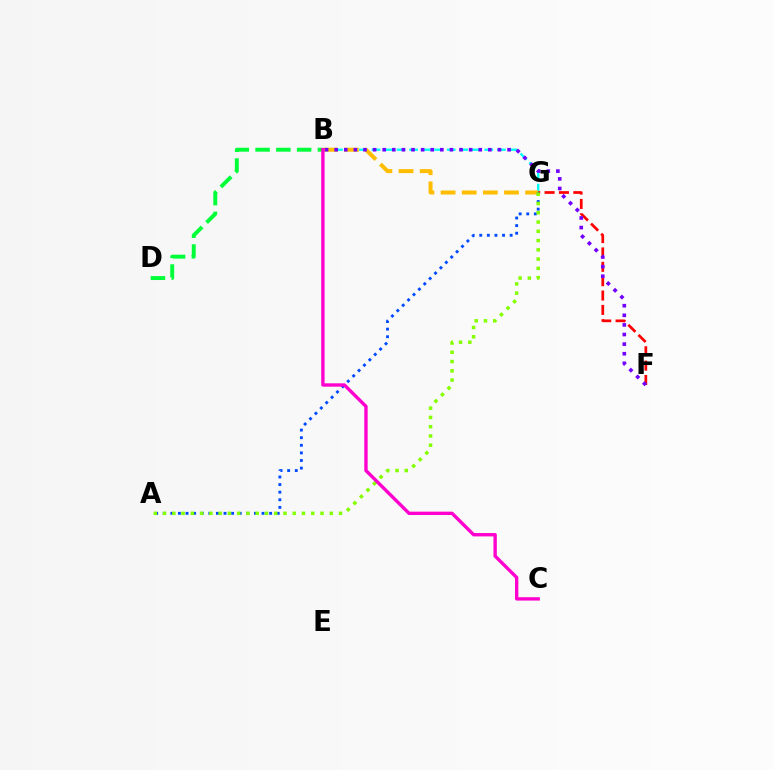{('B', 'G'): [{'color': '#00fff6', 'line_style': 'dashed', 'thickness': 1.7}, {'color': '#ffbd00', 'line_style': 'dashed', 'thickness': 2.87}], ('F', 'G'): [{'color': '#ff0000', 'line_style': 'dashed', 'thickness': 1.95}], ('B', 'D'): [{'color': '#00ff39', 'line_style': 'dashed', 'thickness': 2.82}], ('A', 'G'): [{'color': '#004bff', 'line_style': 'dotted', 'thickness': 2.06}, {'color': '#84ff00', 'line_style': 'dotted', 'thickness': 2.52}], ('B', 'F'): [{'color': '#7200ff', 'line_style': 'dotted', 'thickness': 2.61}], ('B', 'C'): [{'color': '#ff00cf', 'line_style': 'solid', 'thickness': 2.42}]}